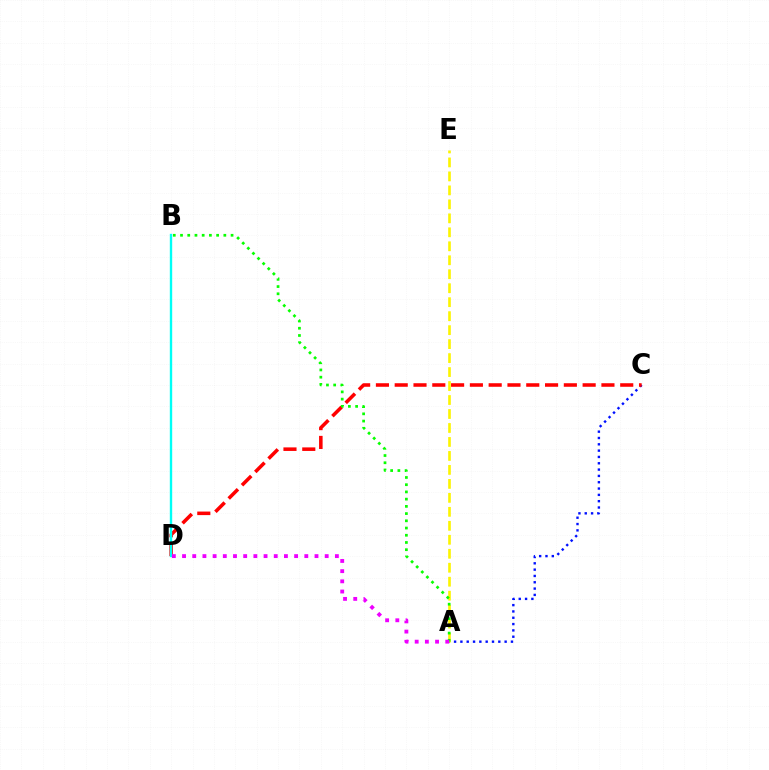{('A', 'C'): [{'color': '#0010ff', 'line_style': 'dotted', 'thickness': 1.72}], ('A', 'E'): [{'color': '#fcf500', 'line_style': 'dashed', 'thickness': 1.9}], ('C', 'D'): [{'color': '#ff0000', 'line_style': 'dashed', 'thickness': 2.55}], ('A', 'B'): [{'color': '#08ff00', 'line_style': 'dotted', 'thickness': 1.96}], ('B', 'D'): [{'color': '#00fff6', 'line_style': 'solid', 'thickness': 1.71}], ('A', 'D'): [{'color': '#ee00ff', 'line_style': 'dotted', 'thickness': 2.77}]}